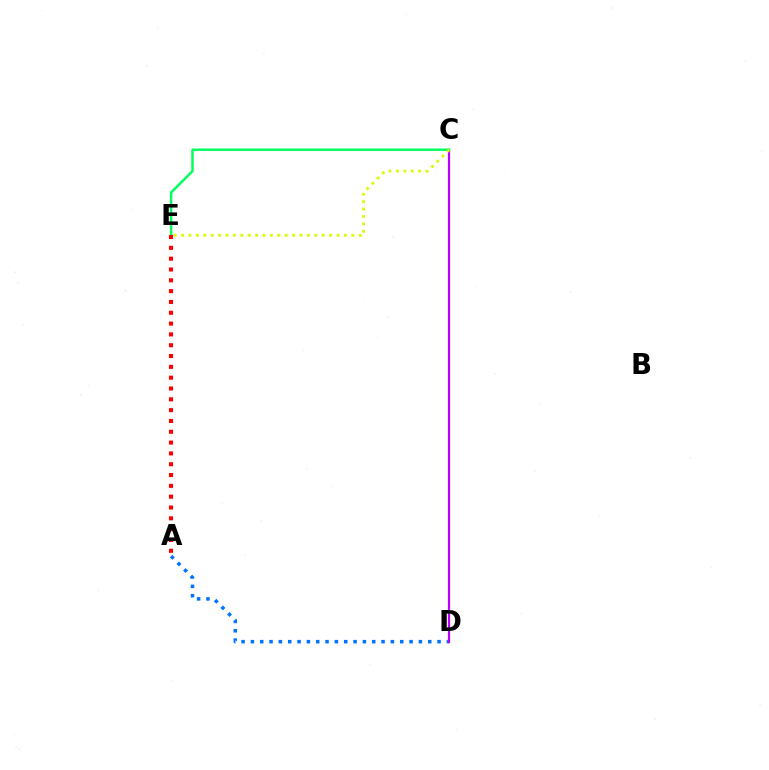{('A', 'D'): [{'color': '#0074ff', 'line_style': 'dotted', 'thickness': 2.54}], ('C', 'D'): [{'color': '#b900ff', 'line_style': 'solid', 'thickness': 1.59}], ('C', 'E'): [{'color': '#00ff5c', 'line_style': 'solid', 'thickness': 1.76}, {'color': '#d1ff00', 'line_style': 'dotted', 'thickness': 2.01}], ('A', 'E'): [{'color': '#ff0000', 'line_style': 'dotted', 'thickness': 2.94}]}